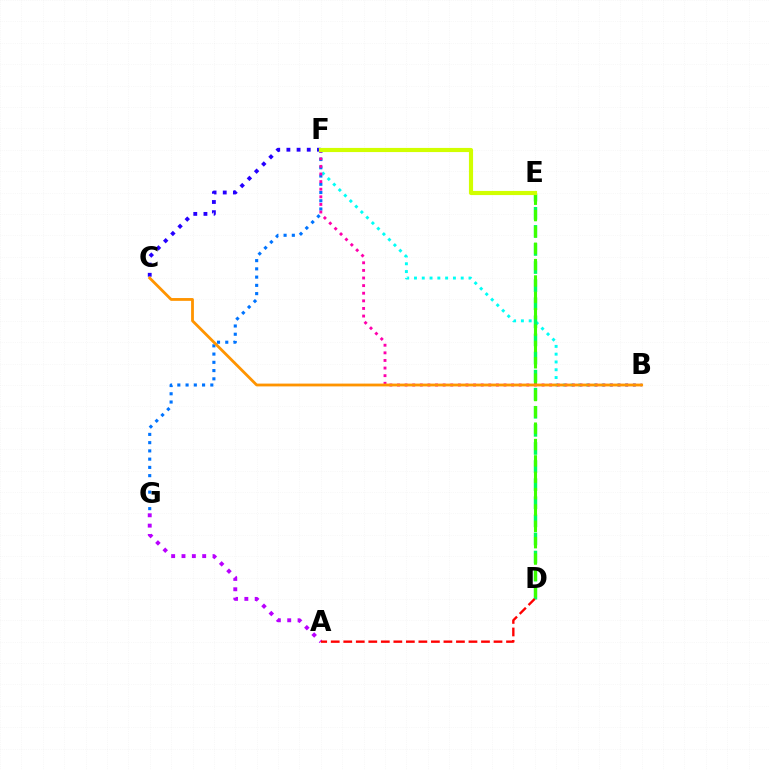{('C', 'F'): [{'color': '#2500ff', 'line_style': 'dotted', 'thickness': 2.76}], ('A', 'G'): [{'color': '#b900ff', 'line_style': 'dotted', 'thickness': 2.81}], ('B', 'F'): [{'color': '#00fff6', 'line_style': 'dotted', 'thickness': 2.12}, {'color': '#ff00ac', 'line_style': 'dotted', 'thickness': 2.07}], ('D', 'E'): [{'color': '#00ff5c', 'line_style': 'dashed', 'thickness': 2.46}, {'color': '#3dff00', 'line_style': 'dashed', 'thickness': 2.22}], ('F', 'G'): [{'color': '#0074ff', 'line_style': 'dotted', 'thickness': 2.24}], ('B', 'C'): [{'color': '#ff9400', 'line_style': 'solid', 'thickness': 2.02}], ('A', 'D'): [{'color': '#ff0000', 'line_style': 'dashed', 'thickness': 1.7}], ('E', 'F'): [{'color': '#d1ff00', 'line_style': 'solid', 'thickness': 2.98}]}